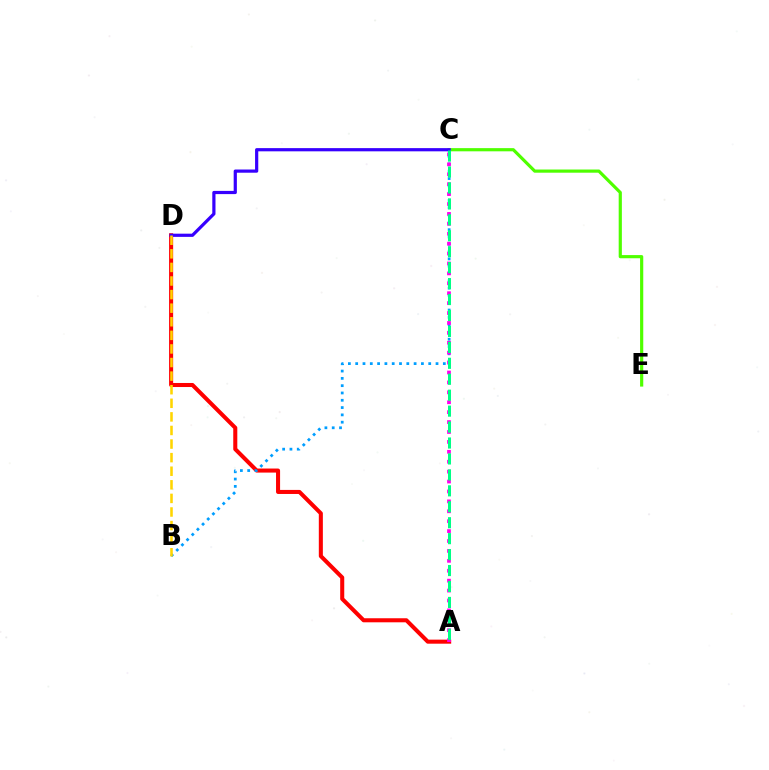{('A', 'D'): [{'color': '#ff0000', 'line_style': 'solid', 'thickness': 2.92}], ('C', 'E'): [{'color': '#4fff00', 'line_style': 'solid', 'thickness': 2.29}], ('B', 'C'): [{'color': '#009eff', 'line_style': 'dotted', 'thickness': 1.98}], ('C', 'D'): [{'color': '#3700ff', 'line_style': 'solid', 'thickness': 2.31}], ('B', 'D'): [{'color': '#ffd500', 'line_style': 'dashed', 'thickness': 1.85}], ('A', 'C'): [{'color': '#ff00ed', 'line_style': 'dotted', 'thickness': 2.69}, {'color': '#00ff86', 'line_style': 'dashed', 'thickness': 2.17}]}